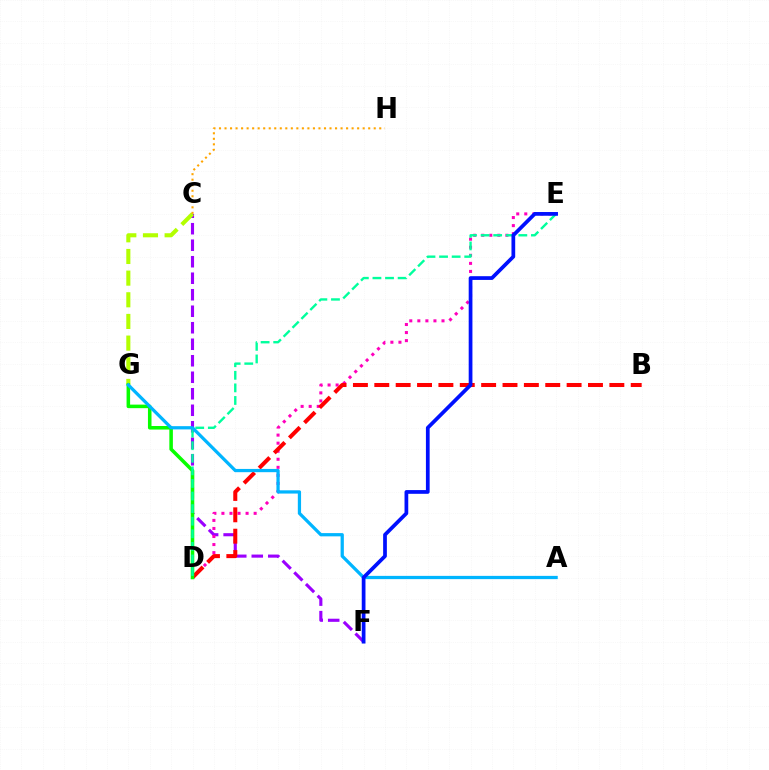{('C', 'F'): [{'color': '#9b00ff', 'line_style': 'dashed', 'thickness': 2.24}], ('D', 'E'): [{'color': '#ff00bd', 'line_style': 'dotted', 'thickness': 2.19}, {'color': '#00ff9d', 'line_style': 'dashed', 'thickness': 1.71}], ('B', 'D'): [{'color': '#ff0000', 'line_style': 'dashed', 'thickness': 2.9}], ('C', 'G'): [{'color': '#b3ff00', 'line_style': 'dashed', 'thickness': 2.94}], ('D', 'G'): [{'color': '#08ff00', 'line_style': 'solid', 'thickness': 2.55}], ('A', 'G'): [{'color': '#00b5ff', 'line_style': 'solid', 'thickness': 2.34}], ('E', 'F'): [{'color': '#0010ff', 'line_style': 'solid', 'thickness': 2.69}], ('C', 'H'): [{'color': '#ffa500', 'line_style': 'dotted', 'thickness': 1.5}]}